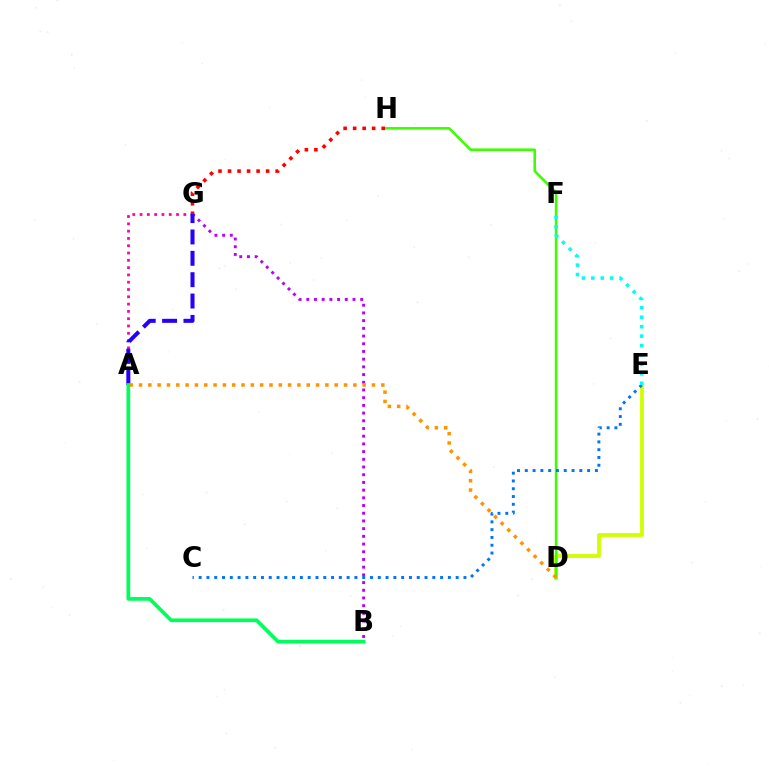{('D', 'E'): [{'color': '#d1ff00', 'line_style': 'solid', 'thickness': 2.75}], ('A', 'G'): [{'color': '#ff00ac', 'line_style': 'dotted', 'thickness': 1.98}, {'color': '#2500ff', 'line_style': 'dashed', 'thickness': 2.9}], ('B', 'G'): [{'color': '#b900ff', 'line_style': 'dotted', 'thickness': 2.09}], ('A', 'B'): [{'color': '#00ff5c', 'line_style': 'solid', 'thickness': 2.68}], ('D', 'H'): [{'color': '#3dff00', 'line_style': 'solid', 'thickness': 1.88}], ('C', 'E'): [{'color': '#0074ff', 'line_style': 'dotted', 'thickness': 2.12}], ('G', 'H'): [{'color': '#ff0000', 'line_style': 'dotted', 'thickness': 2.59}], ('E', 'F'): [{'color': '#00fff6', 'line_style': 'dotted', 'thickness': 2.56}], ('A', 'D'): [{'color': '#ff9400', 'line_style': 'dotted', 'thickness': 2.53}]}